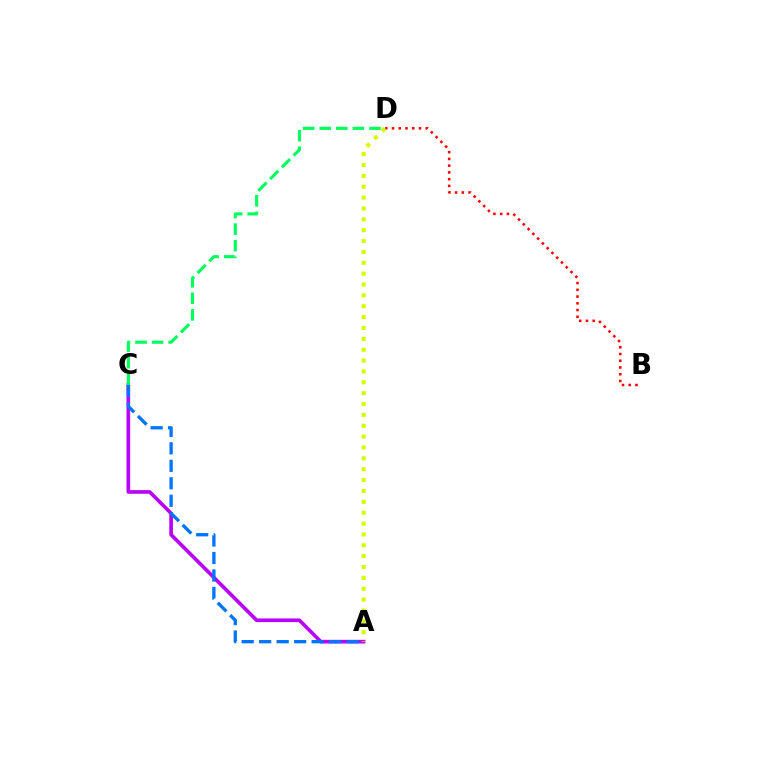{('B', 'D'): [{'color': '#ff0000', 'line_style': 'dotted', 'thickness': 1.83}], ('A', 'C'): [{'color': '#b900ff', 'line_style': 'solid', 'thickness': 2.62}, {'color': '#0074ff', 'line_style': 'dashed', 'thickness': 2.38}], ('C', 'D'): [{'color': '#00ff5c', 'line_style': 'dashed', 'thickness': 2.25}], ('A', 'D'): [{'color': '#d1ff00', 'line_style': 'dotted', 'thickness': 2.95}]}